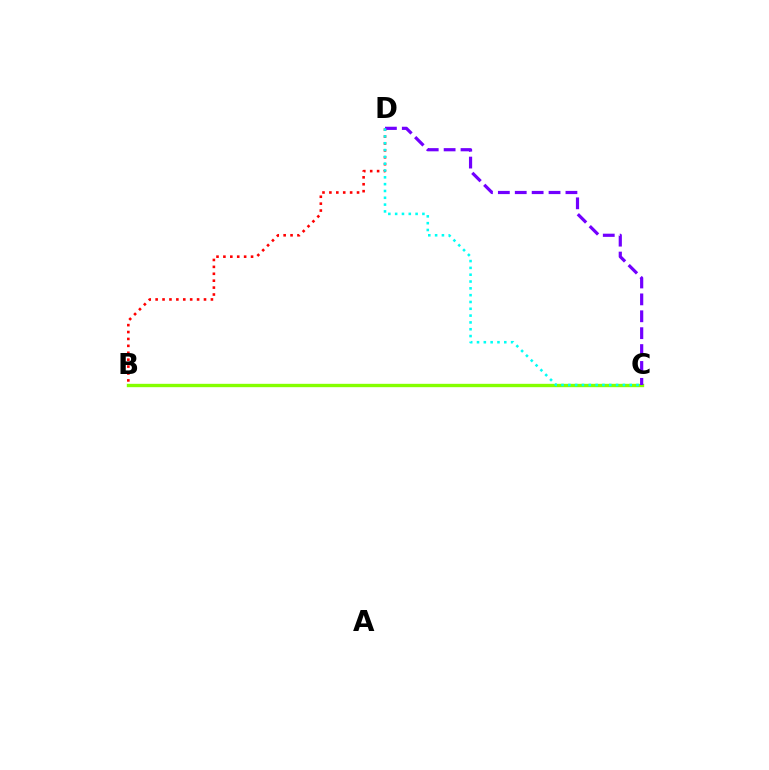{('B', 'C'): [{'color': '#84ff00', 'line_style': 'solid', 'thickness': 2.42}], ('B', 'D'): [{'color': '#ff0000', 'line_style': 'dotted', 'thickness': 1.88}], ('C', 'D'): [{'color': '#7200ff', 'line_style': 'dashed', 'thickness': 2.3}, {'color': '#00fff6', 'line_style': 'dotted', 'thickness': 1.85}]}